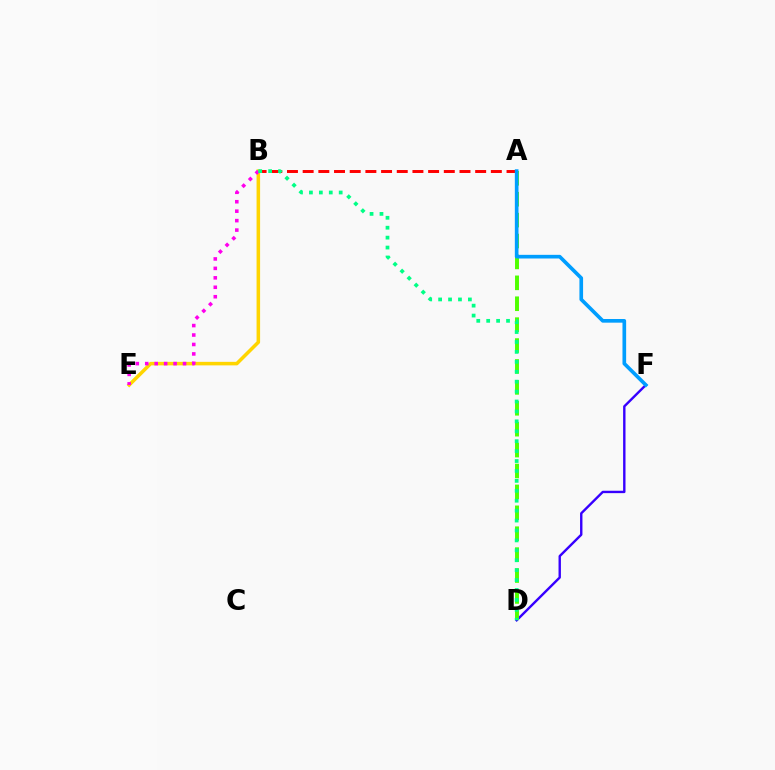{('A', 'B'): [{'color': '#ff0000', 'line_style': 'dashed', 'thickness': 2.13}], ('B', 'E'): [{'color': '#ffd500', 'line_style': 'solid', 'thickness': 2.54}, {'color': '#ff00ed', 'line_style': 'dotted', 'thickness': 2.57}], ('D', 'F'): [{'color': '#3700ff', 'line_style': 'solid', 'thickness': 1.72}], ('A', 'D'): [{'color': '#4fff00', 'line_style': 'dashed', 'thickness': 2.84}], ('A', 'F'): [{'color': '#009eff', 'line_style': 'solid', 'thickness': 2.63}], ('B', 'D'): [{'color': '#00ff86', 'line_style': 'dotted', 'thickness': 2.7}]}